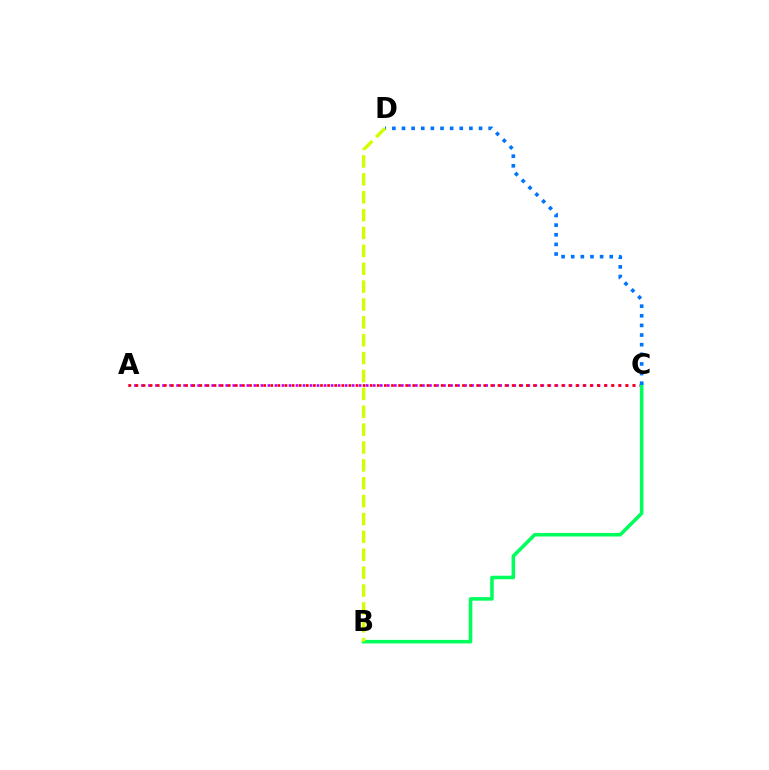{('A', 'C'): [{'color': '#b900ff', 'line_style': 'dotted', 'thickness': 1.91}, {'color': '#ff0000', 'line_style': 'dotted', 'thickness': 1.93}], ('B', 'C'): [{'color': '#00ff5c', 'line_style': 'solid', 'thickness': 2.56}], ('C', 'D'): [{'color': '#0074ff', 'line_style': 'dotted', 'thickness': 2.62}], ('B', 'D'): [{'color': '#d1ff00', 'line_style': 'dashed', 'thickness': 2.43}]}